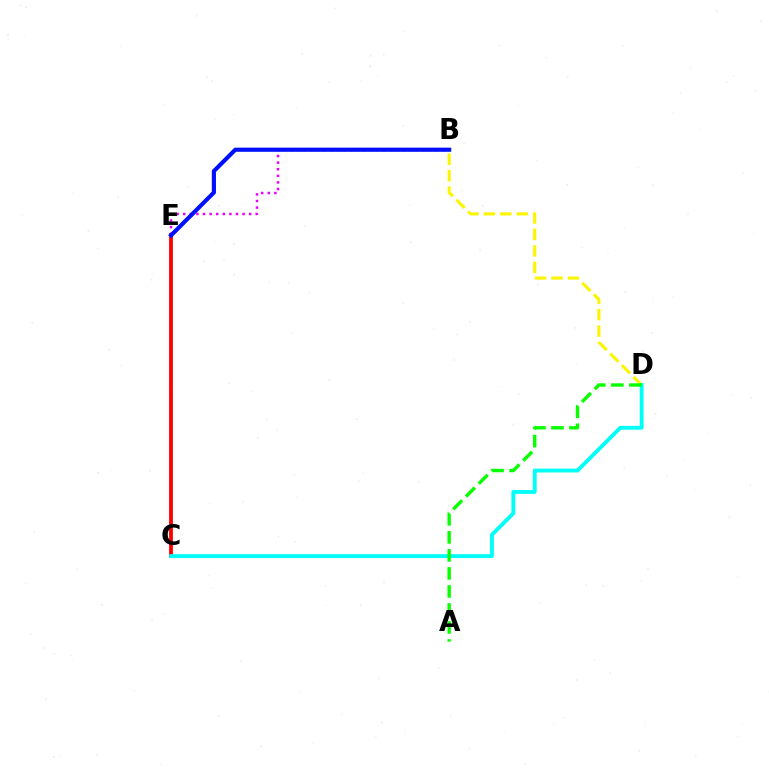{('C', 'E'): [{'color': '#ff0000', 'line_style': 'solid', 'thickness': 2.75}], ('B', 'E'): [{'color': '#ee00ff', 'line_style': 'dotted', 'thickness': 1.79}, {'color': '#0010ff', 'line_style': 'solid', 'thickness': 2.99}], ('B', 'D'): [{'color': '#fcf500', 'line_style': 'dashed', 'thickness': 2.24}], ('C', 'D'): [{'color': '#00fff6', 'line_style': 'solid', 'thickness': 2.78}], ('A', 'D'): [{'color': '#08ff00', 'line_style': 'dashed', 'thickness': 2.45}]}